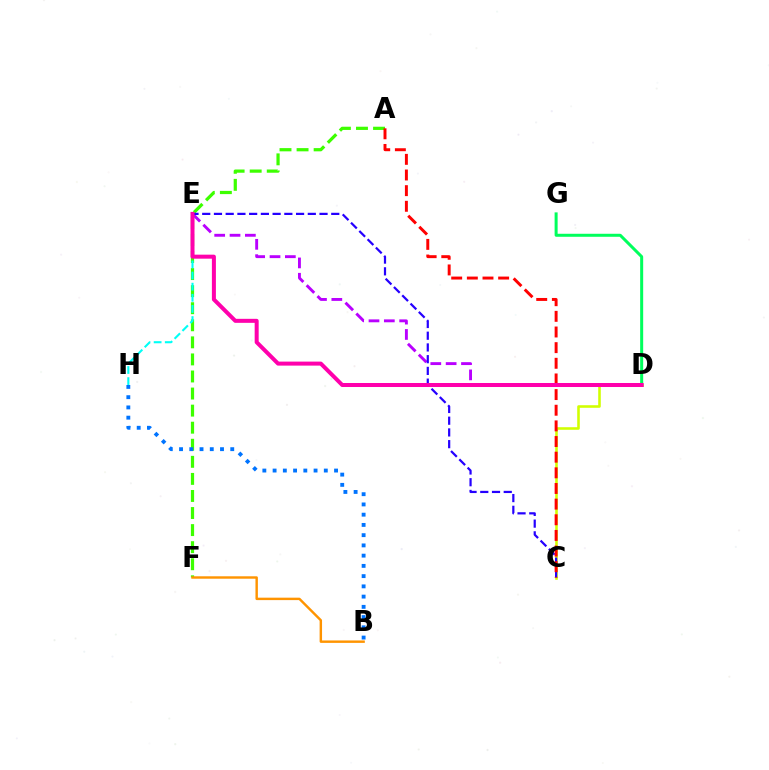{('C', 'D'): [{'color': '#d1ff00', 'line_style': 'solid', 'thickness': 1.86}], ('A', 'F'): [{'color': '#3dff00', 'line_style': 'dashed', 'thickness': 2.32}], ('D', 'G'): [{'color': '#00ff5c', 'line_style': 'solid', 'thickness': 2.17}], ('B', 'H'): [{'color': '#0074ff', 'line_style': 'dotted', 'thickness': 2.78}], ('D', 'E'): [{'color': '#b900ff', 'line_style': 'dashed', 'thickness': 2.08}, {'color': '#ff00ac', 'line_style': 'solid', 'thickness': 2.89}], ('E', 'H'): [{'color': '#00fff6', 'line_style': 'dashed', 'thickness': 1.51}], ('C', 'E'): [{'color': '#2500ff', 'line_style': 'dashed', 'thickness': 1.59}], ('A', 'C'): [{'color': '#ff0000', 'line_style': 'dashed', 'thickness': 2.13}], ('B', 'F'): [{'color': '#ff9400', 'line_style': 'solid', 'thickness': 1.75}]}